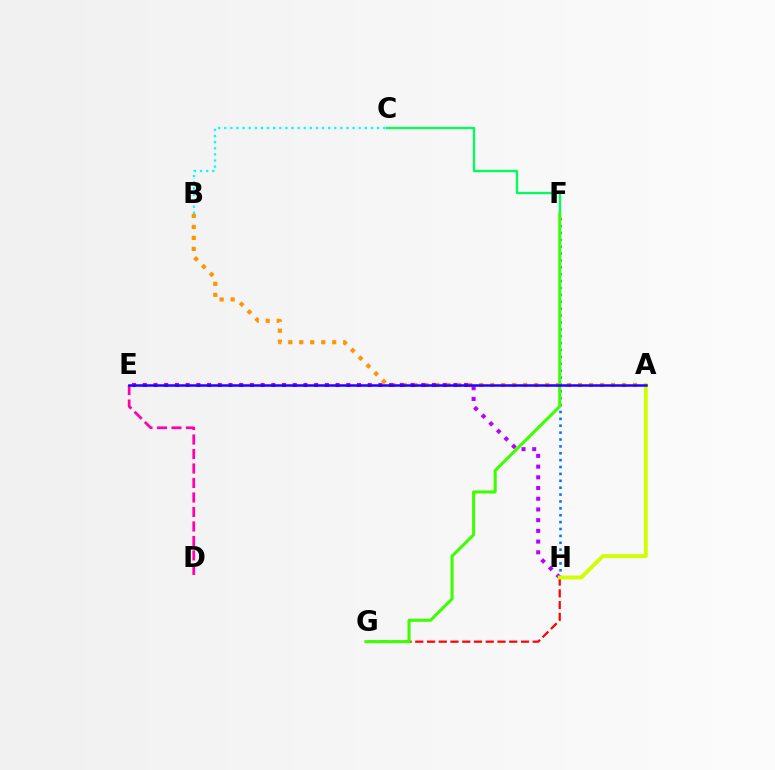{('D', 'E'): [{'color': '#ff00ac', 'line_style': 'dashed', 'thickness': 1.97}], ('A', 'B'): [{'color': '#ff9400', 'line_style': 'dotted', 'thickness': 2.98}], ('G', 'H'): [{'color': '#ff0000', 'line_style': 'dashed', 'thickness': 1.6}], ('C', 'F'): [{'color': '#00ff5c', 'line_style': 'solid', 'thickness': 1.68}], ('F', 'H'): [{'color': '#0074ff', 'line_style': 'dotted', 'thickness': 1.87}], ('E', 'H'): [{'color': '#b900ff', 'line_style': 'dotted', 'thickness': 2.91}], ('B', 'C'): [{'color': '#00fff6', 'line_style': 'dotted', 'thickness': 1.66}], ('A', 'H'): [{'color': '#d1ff00', 'line_style': 'solid', 'thickness': 2.79}], ('F', 'G'): [{'color': '#3dff00', 'line_style': 'solid', 'thickness': 2.2}], ('A', 'E'): [{'color': '#2500ff', 'line_style': 'solid', 'thickness': 1.81}]}